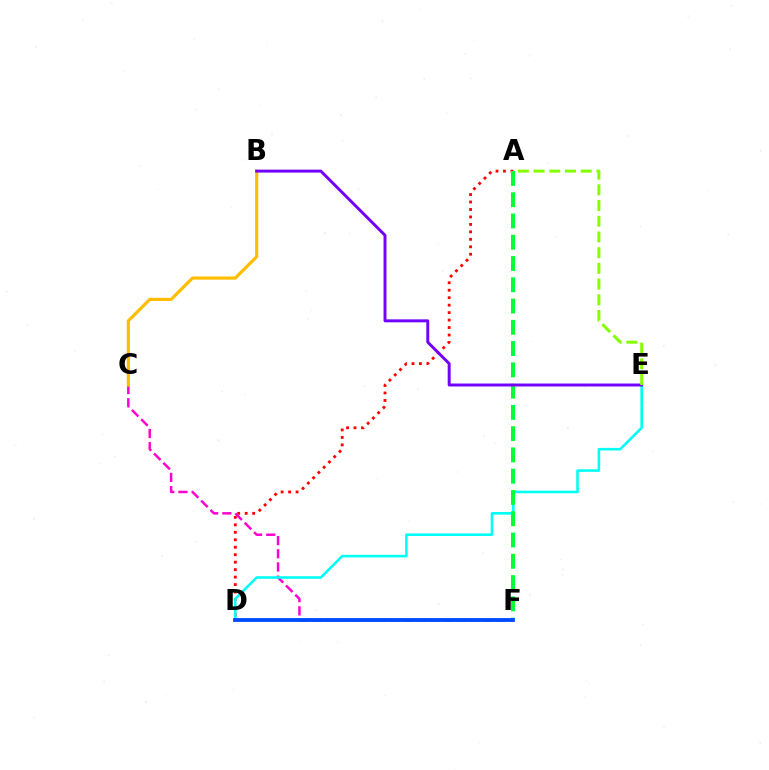{('A', 'D'): [{'color': '#ff0000', 'line_style': 'dotted', 'thickness': 2.03}], ('C', 'F'): [{'color': '#ff00cf', 'line_style': 'dashed', 'thickness': 1.79}], ('D', 'E'): [{'color': '#00fff6', 'line_style': 'solid', 'thickness': 1.86}], ('A', 'F'): [{'color': '#00ff39', 'line_style': 'dashed', 'thickness': 2.89}], ('D', 'F'): [{'color': '#004bff', 'line_style': 'solid', 'thickness': 2.75}], ('B', 'C'): [{'color': '#ffbd00', 'line_style': 'solid', 'thickness': 2.28}], ('B', 'E'): [{'color': '#7200ff', 'line_style': 'solid', 'thickness': 2.12}], ('A', 'E'): [{'color': '#84ff00', 'line_style': 'dashed', 'thickness': 2.13}]}